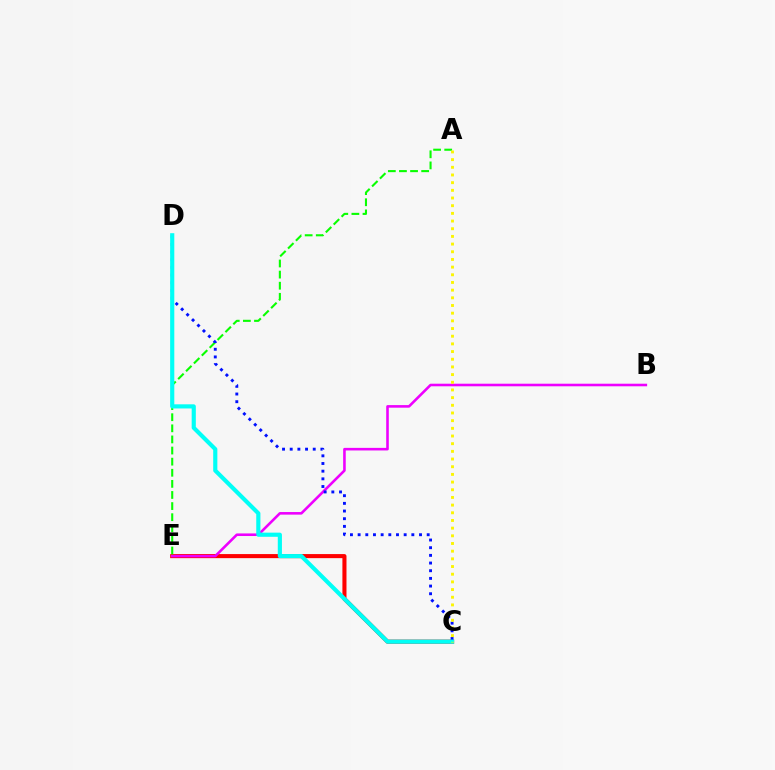{('C', 'E'): [{'color': '#ff0000', 'line_style': 'solid', 'thickness': 2.93}], ('B', 'E'): [{'color': '#ee00ff', 'line_style': 'solid', 'thickness': 1.86}], ('A', 'E'): [{'color': '#08ff00', 'line_style': 'dashed', 'thickness': 1.51}], ('C', 'D'): [{'color': '#0010ff', 'line_style': 'dotted', 'thickness': 2.08}, {'color': '#00fff6', 'line_style': 'solid', 'thickness': 2.99}], ('A', 'C'): [{'color': '#fcf500', 'line_style': 'dotted', 'thickness': 2.09}]}